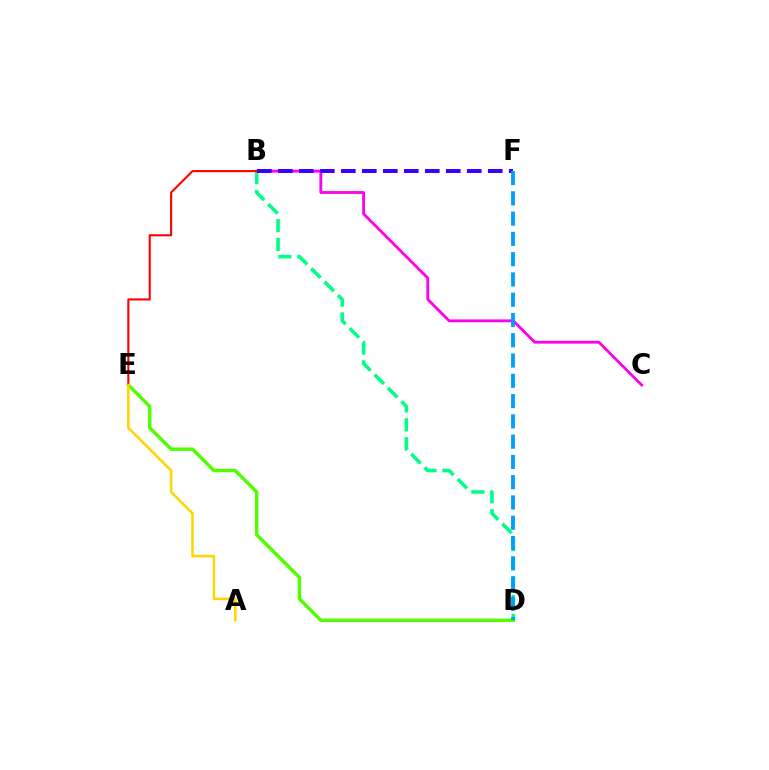{('B', 'C'): [{'color': '#ff00ed', 'line_style': 'solid', 'thickness': 2.04}], ('D', 'E'): [{'color': '#4fff00', 'line_style': 'solid', 'thickness': 2.47}], ('B', 'D'): [{'color': '#00ff86', 'line_style': 'dashed', 'thickness': 2.57}], ('B', 'F'): [{'color': '#3700ff', 'line_style': 'dashed', 'thickness': 2.85}], ('B', 'E'): [{'color': '#ff0000', 'line_style': 'solid', 'thickness': 1.51}], ('A', 'E'): [{'color': '#ffd500', 'line_style': 'solid', 'thickness': 1.84}], ('D', 'F'): [{'color': '#009eff', 'line_style': 'dashed', 'thickness': 2.75}]}